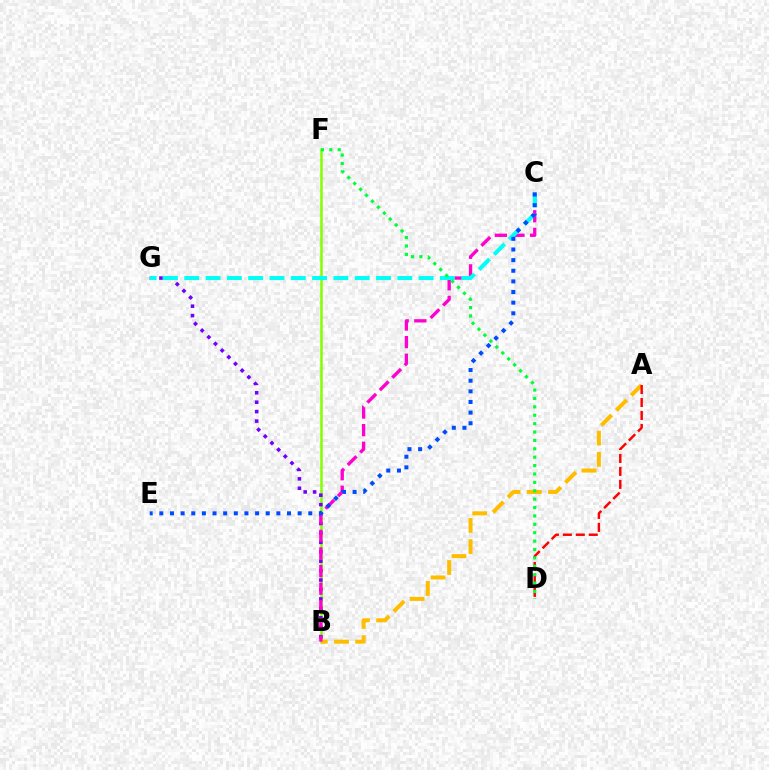{('B', 'F'): [{'color': '#84ff00', 'line_style': 'solid', 'thickness': 1.81}], ('B', 'G'): [{'color': '#7200ff', 'line_style': 'dotted', 'thickness': 2.56}], ('A', 'B'): [{'color': '#ffbd00', 'line_style': 'dashed', 'thickness': 2.88}], ('B', 'C'): [{'color': '#ff00cf', 'line_style': 'dashed', 'thickness': 2.39}], ('C', 'G'): [{'color': '#00fff6', 'line_style': 'dashed', 'thickness': 2.89}], ('A', 'D'): [{'color': '#ff0000', 'line_style': 'dashed', 'thickness': 1.76}], ('D', 'F'): [{'color': '#00ff39', 'line_style': 'dotted', 'thickness': 2.28}], ('C', 'E'): [{'color': '#004bff', 'line_style': 'dotted', 'thickness': 2.89}]}